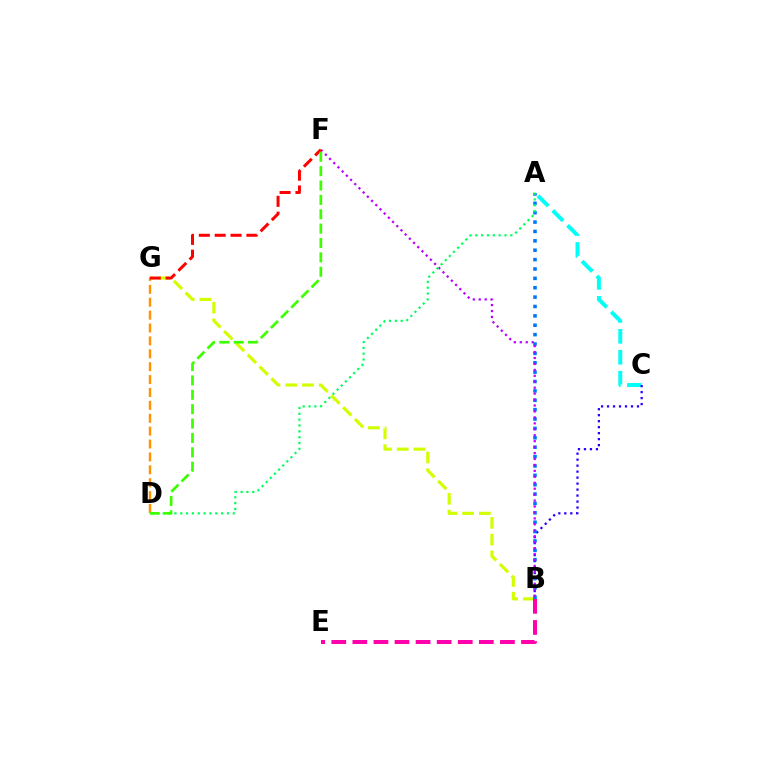{('D', 'G'): [{'color': '#ff9400', 'line_style': 'dashed', 'thickness': 1.75}], ('A', 'C'): [{'color': '#00fff6', 'line_style': 'dashed', 'thickness': 2.84}], ('B', 'G'): [{'color': '#d1ff00', 'line_style': 'dashed', 'thickness': 2.27}], ('B', 'C'): [{'color': '#2500ff', 'line_style': 'dotted', 'thickness': 1.63}], ('A', 'B'): [{'color': '#0074ff', 'line_style': 'dotted', 'thickness': 2.55}], ('B', 'F'): [{'color': '#b900ff', 'line_style': 'dotted', 'thickness': 1.61}], ('A', 'D'): [{'color': '#00ff5c', 'line_style': 'dotted', 'thickness': 1.59}], ('B', 'E'): [{'color': '#ff00ac', 'line_style': 'dashed', 'thickness': 2.86}], ('F', 'G'): [{'color': '#ff0000', 'line_style': 'dashed', 'thickness': 2.15}], ('D', 'F'): [{'color': '#3dff00', 'line_style': 'dashed', 'thickness': 1.95}]}